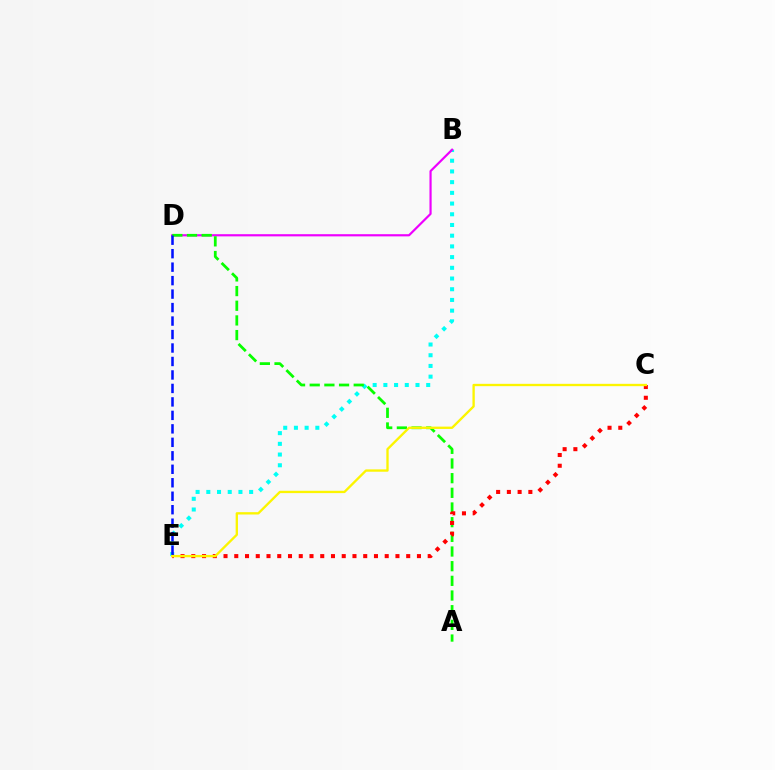{('B', 'E'): [{'color': '#00fff6', 'line_style': 'dotted', 'thickness': 2.91}], ('B', 'D'): [{'color': '#ee00ff', 'line_style': 'solid', 'thickness': 1.57}], ('A', 'D'): [{'color': '#08ff00', 'line_style': 'dashed', 'thickness': 1.99}], ('C', 'E'): [{'color': '#ff0000', 'line_style': 'dotted', 'thickness': 2.92}, {'color': '#fcf500', 'line_style': 'solid', 'thickness': 1.68}], ('D', 'E'): [{'color': '#0010ff', 'line_style': 'dashed', 'thickness': 1.83}]}